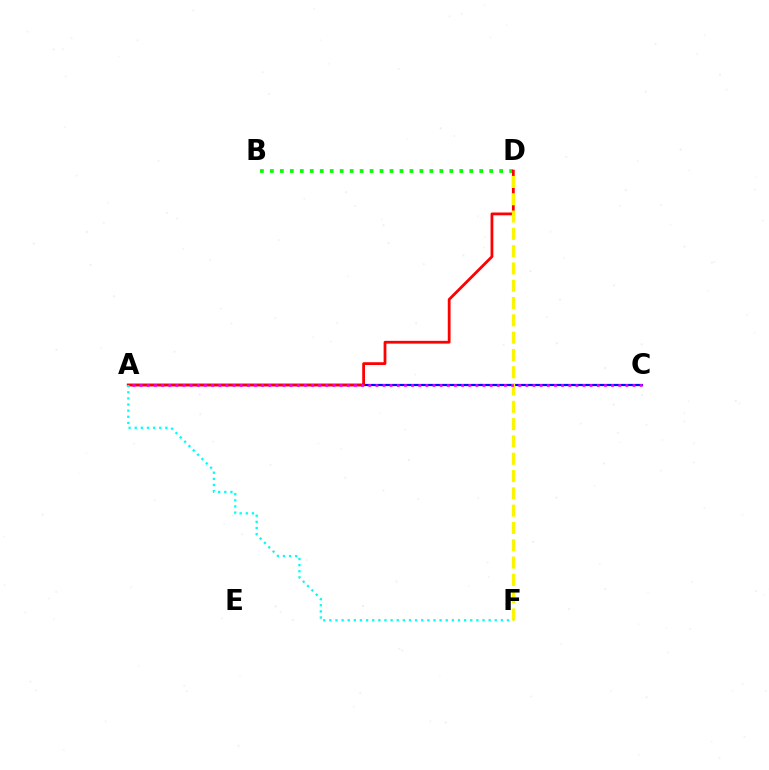{('A', 'C'): [{'color': '#0010ff', 'line_style': 'solid', 'thickness': 1.59}, {'color': '#ee00ff', 'line_style': 'dotted', 'thickness': 1.94}], ('B', 'D'): [{'color': '#08ff00', 'line_style': 'dotted', 'thickness': 2.71}], ('A', 'D'): [{'color': '#ff0000', 'line_style': 'solid', 'thickness': 2.0}], ('D', 'F'): [{'color': '#fcf500', 'line_style': 'dashed', 'thickness': 2.35}], ('A', 'F'): [{'color': '#00fff6', 'line_style': 'dotted', 'thickness': 1.66}]}